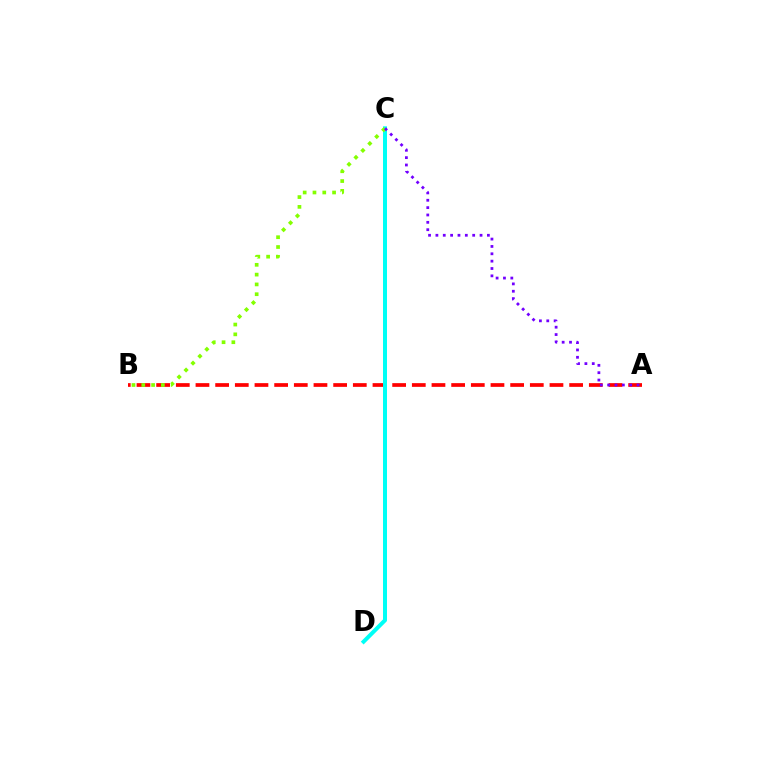{('A', 'B'): [{'color': '#ff0000', 'line_style': 'dashed', 'thickness': 2.67}], ('C', 'D'): [{'color': '#00fff6', 'line_style': 'solid', 'thickness': 2.88}], ('B', 'C'): [{'color': '#84ff00', 'line_style': 'dotted', 'thickness': 2.66}], ('A', 'C'): [{'color': '#7200ff', 'line_style': 'dotted', 'thickness': 2.0}]}